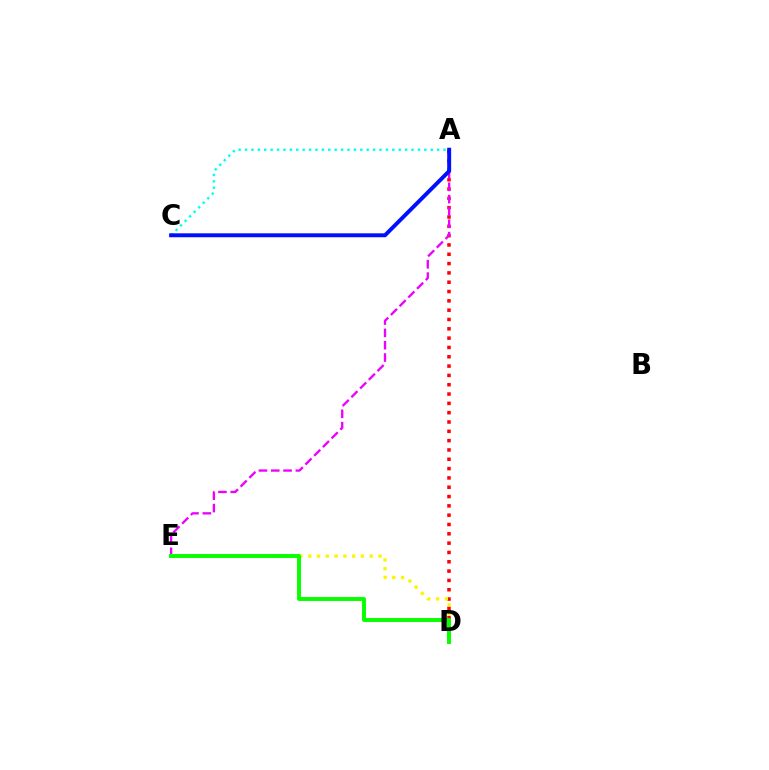{('A', 'C'): [{'color': '#00fff6', 'line_style': 'dotted', 'thickness': 1.74}, {'color': '#0010ff', 'line_style': 'solid', 'thickness': 2.84}], ('A', 'D'): [{'color': '#ff0000', 'line_style': 'dotted', 'thickness': 2.53}], ('A', 'E'): [{'color': '#ee00ff', 'line_style': 'dashed', 'thickness': 1.68}], ('D', 'E'): [{'color': '#fcf500', 'line_style': 'dotted', 'thickness': 2.39}, {'color': '#08ff00', 'line_style': 'solid', 'thickness': 2.84}]}